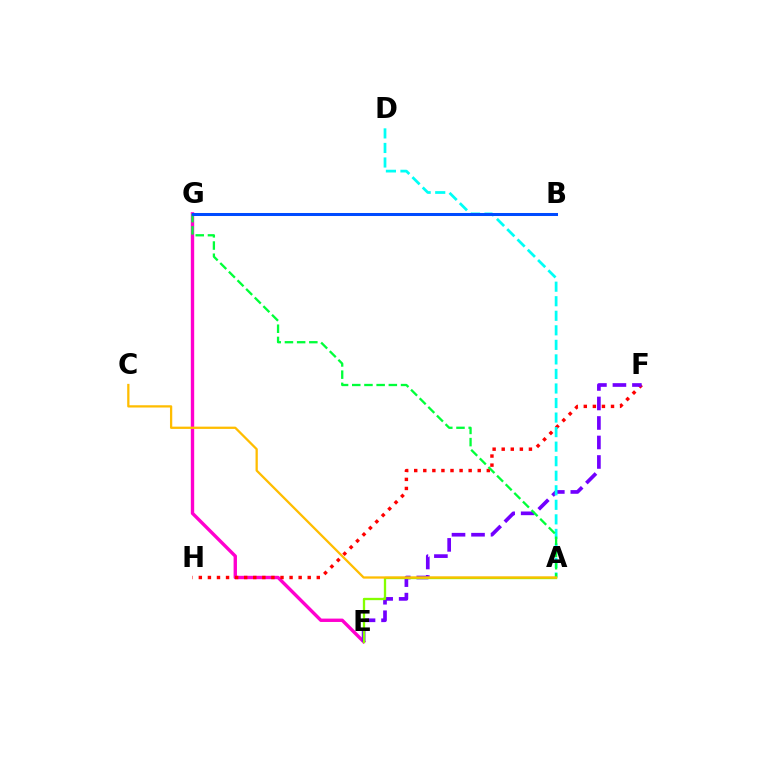{('E', 'G'): [{'color': '#ff00cf', 'line_style': 'solid', 'thickness': 2.43}], ('F', 'H'): [{'color': '#ff0000', 'line_style': 'dotted', 'thickness': 2.47}], ('E', 'F'): [{'color': '#7200ff', 'line_style': 'dashed', 'thickness': 2.65}], ('A', 'E'): [{'color': '#84ff00', 'line_style': 'solid', 'thickness': 1.66}], ('A', 'D'): [{'color': '#00fff6', 'line_style': 'dashed', 'thickness': 1.98}], ('A', 'G'): [{'color': '#00ff39', 'line_style': 'dashed', 'thickness': 1.66}], ('B', 'G'): [{'color': '#004bff', 'line_style': 'solid', 'thickness': 2.18}], ('A', 'C'): [{'color': '#ffbd00', 'line_style': 'solid', 'thickness': 1.64}]}